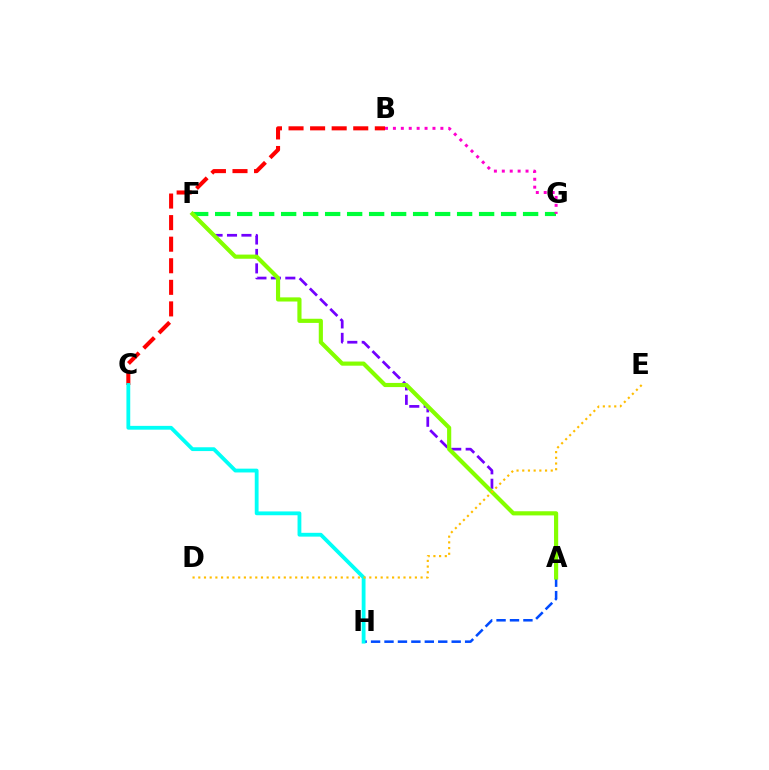{('A', 'H'): [{'color': '#004bff', 'line_style': 'dashed', 'thickness': 1.83}], ('F', 'G'): [{'color': '#00ff39', 'line_style': 'dashed', 'thickness': 2.99}], ('B', 'C'): [{'color': '#ff0000', 'line_style': 'dashed', 'thickness': 2.93}], ('B', 'G'): [{'color': '#ff00cf', 'line_style': 'dotted', 'thickness': 2.15}], ('A', 'F'): [{'color': '#7200ff', 'line_style': 'dashed', 'thickness': 1.96}, {'color': '#84ff00', 'line_style': 'solid', 'thickness': 2.99}], ('C', 'H'): [{'color': '#00fff6', 'line_style': 'solid', 'thickness': 2.74}], ('D', 'E'): [{'color': '#ffbd00', 'line_style': 'dotted', 'thickness': 1.55}]}